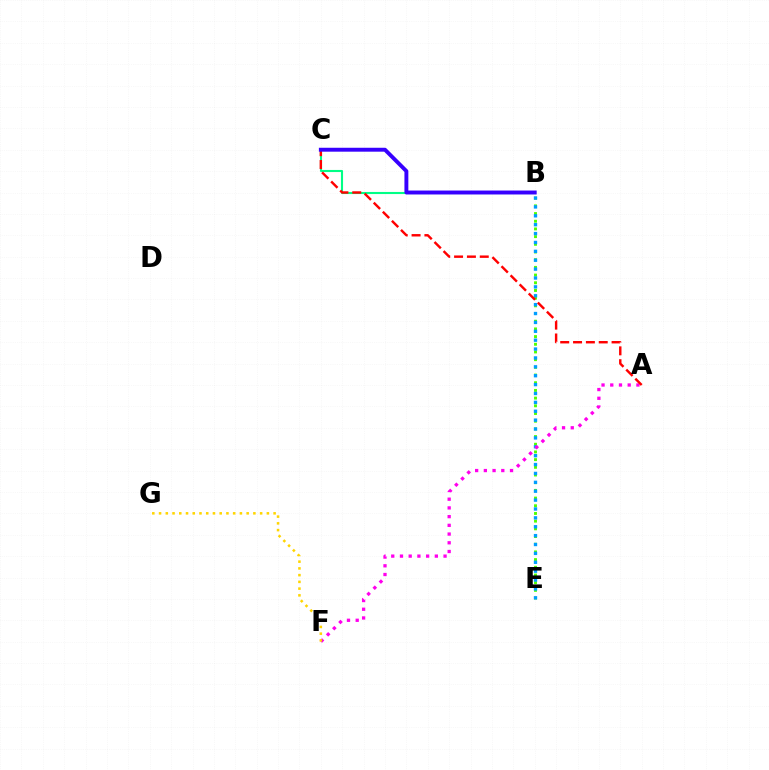{('B', 'C'): [{'color': '#00ff86', 'line_style': 'solid', 'thickness': 1.51}, {'color': '#3700ff', 'line_style': 'solid', 'thickness': 2.82}], ('B', 'E'): [{'color': '#4fff00', 'line_style': 'dotted', 'thickness': 2.09}, {'color': '#009eff', 'line_style': 'dotted', 'thickness': 2.41}], ('A', 'F'): [{'color': '#ff00ed', 'line_style': 'dotted', 'thickness': 2.37}], ('A', 'C'): [{'color': '#ff0000', 'line_style': 'dashed', 'thickness': 1.74}], ('F', 'G'): [{'color': '#ffd500', 'line_style': 'dotted', 'thickness': 1.83}]}